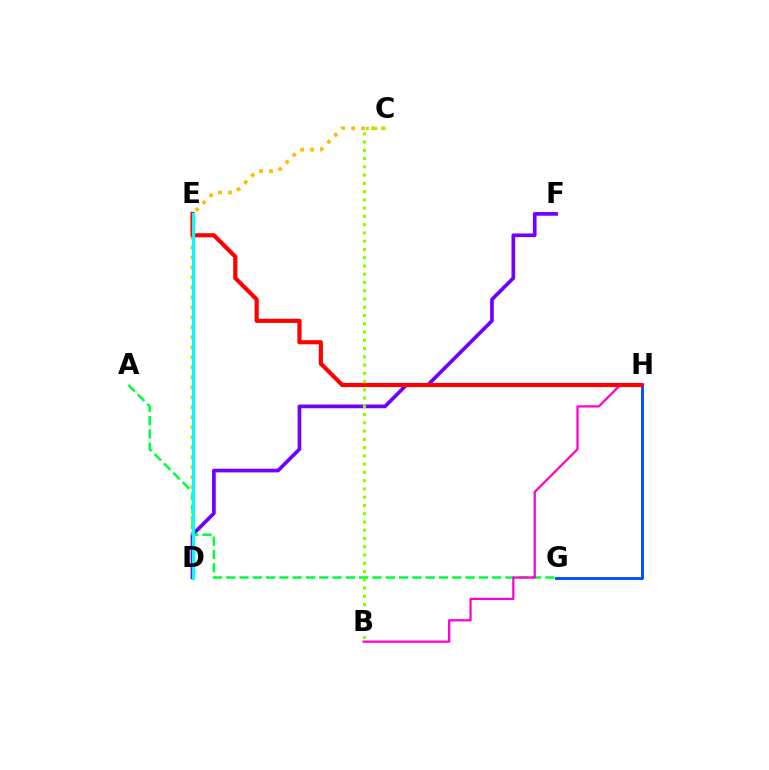{('C', 'D'): [{'color': '#ffbd00', 'line_style': 'dotted', 'thickness': 2.71}], ('D', 'F'): [{'color': '#7200ff', 'line_style': 'solid', 'thickness': 2.65}], ('A', 'G'): [{'color': '#00ff39', 'line_style': 'dashed', 'thickness': 1.81}], ('B', 'H'): [{'color': '#ff00cf', 'line_style': 'solid', 'thickness': 1.62}], ('G', 'H'): [{'color': '#004bff', 'line_style': 'solid', 'thickness': 2.06}], ('E', 'H'): [{'color': '#ff0000', 'line_style': 'solid', 'thickness': 3.0}], ('D', 'E'): [{'color': '#00fff6', 'line_style': 'solid', 'thickness': 2.29}], ('B', 'C'): [{'color': '#84ff00', 'line_style': 'dotted', 'thickness': 2.24}]}